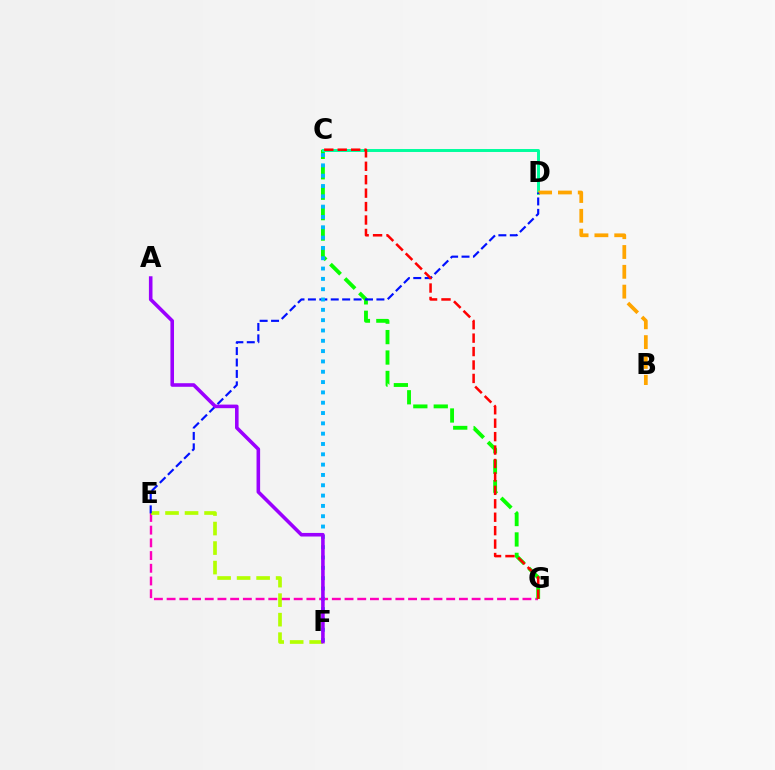{('E', 'G'): [{'color': '#ff00bd', 'line_style': 'dashed', 'thickness': 1.73}], ('C', 'G'): [{'color': '#08ff00', 'line_style': 'dashed', 'thickness': 2.77}, {'color': '#ff0000', 'line_style': 'dashed', 'thickness': 1.82}], ('E', 'F'): [{'color': '#b3ff00', 'line_style': 'dashed', 'thickness': 2.65}], ('C', 'D'): [{'color': '#00ff9d', 'line_style': 'solid', 'thickness': 2.12}], ('B', 'D'): [{'color': '#ffa500', 'line_style': 'dashed', 'thickness': 2.69}], ('D', 'E'): [{'color': '#0010ff', 'line_style': 'dashed', 'thickness': 1.55}], ('C', 'F'): [{'color': '#00b5ff', 'line_style': 'dotted', 'thickness': 2.8}], ('A', 'F'): [{'color': '#9b00ff', 'line_style': 'solid', 'thickness': 2.58}]}